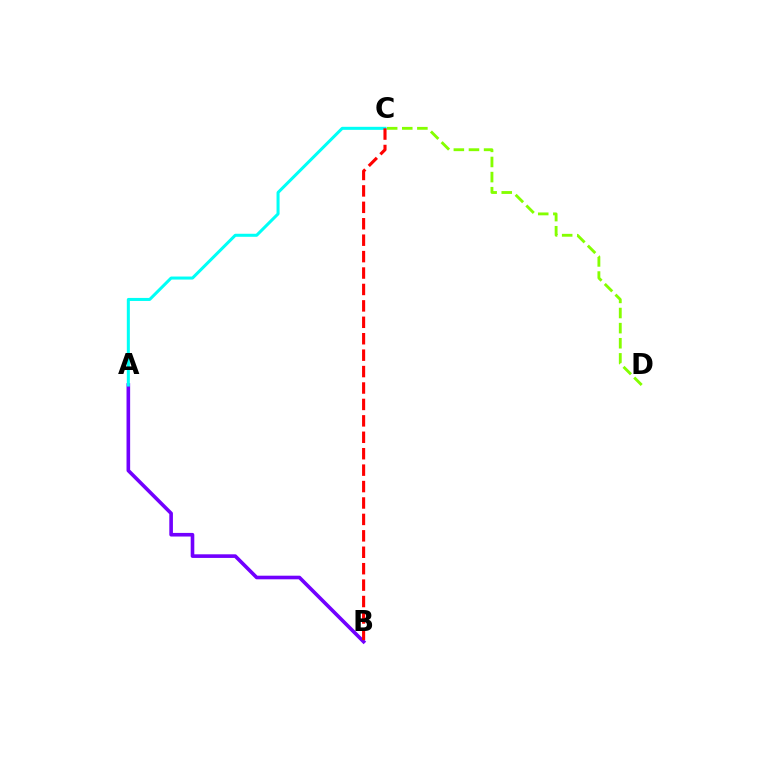{('A', 'B'): [{'color': '#7200ff', 'line_style': 'solid', 'thickness': 2.61}], ('C', 'D'): [{'color': '#84ff00', 'line_style': 'dashed', 'thickness': 2.05}], ('A', 'C'): [{'color': '#00fff6', 'line_style': 'solid', 'thickness': 2.18}], ('B', 'C'): [{'color': '#ff0000', 'line_style': 'dashed', 'thickness': 2.23}]}